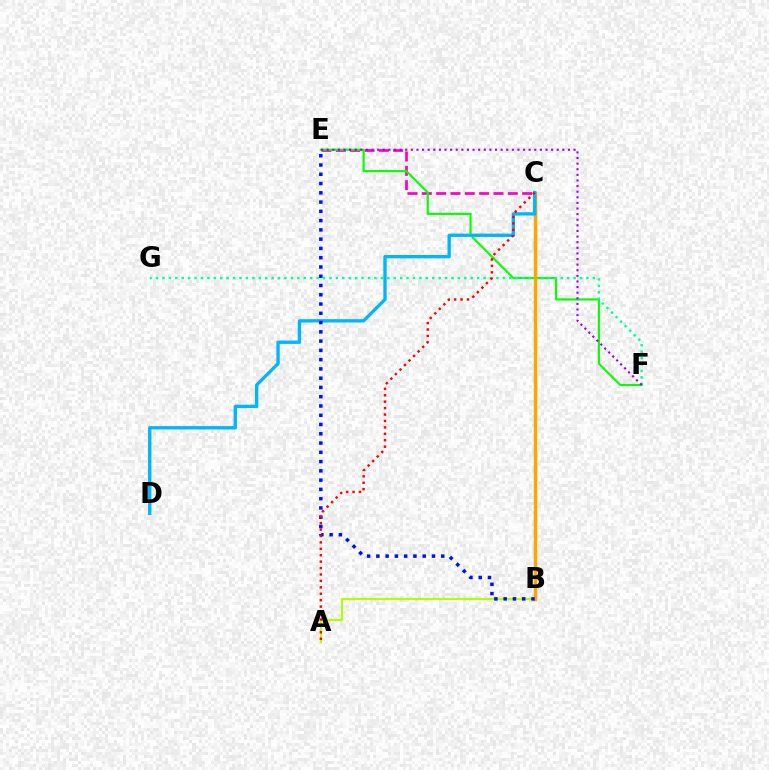{('C', 'E'): [{'color': '#ff00bd', 'line_style': 'dashed', 'thickness': 1.95}], ('E', 'F'): [{'color': '#08ff00', 'line_style': 'solid', 'thickness': 1.53}, {'color': '#9b00ff', 'line_style': 'dotted', 'thickness': 1.52}], ('A', 'B'): [{'color': '#b3ff00', 'line_style': 'solid', 'thickness': 1.57}], ('F', 'G'): [{'color': '#00ff9d', 'line_style': 'dotted', 'thickness': 1.75}], ('B', 'C'): [{'color': '#ffa500', 'line_style': 'solid', 'thickness': 2.51}], ('C', 'D'): [{'color': '#00b5ff', 'line_style': 'solid', 'thickness': 2.4}], ('B', 'E'): [{'color': '#0010ff', 'line_style': 'dotted', 'thickness': 2.52}], ('A', 'C'): [{'color': '#ff0000', 'line_style': 'dotted', 'thickness': 1.74}]}